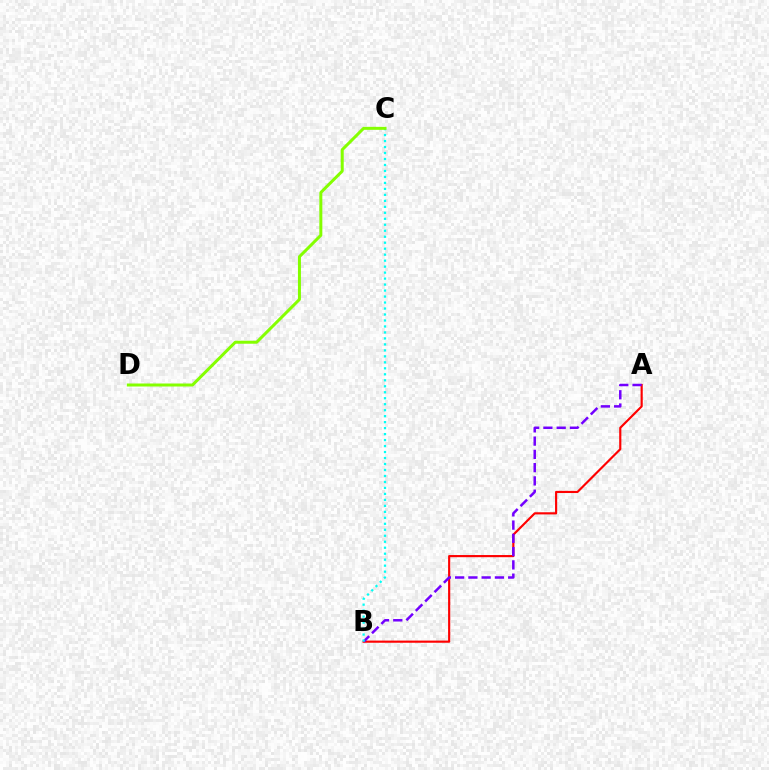{('A', 'B'): [{'color': '#ff0000', 'line_style': 'solid', 'thickness': 1.55}, {'color': '#7200ff', 'line_style': 'dashed', 'thickness': 1.8}], ('B', 'C'): [{'color': '#00fff6', 'line_style': 'dotted', 'thickness': 1.62}], ('C', 'D'): [{'color': '#84ff00', 'line_style': 'solid', 'thickness': 2.16}]}